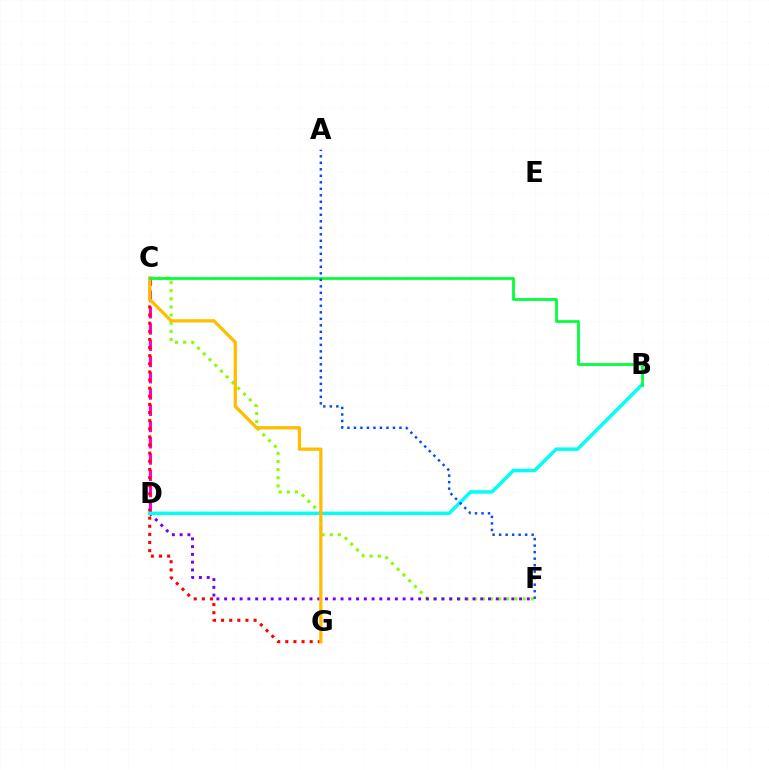{('C', 'F'): [{'color': '#84ff00', 'line_style': 'dotted', 'thickness': 2.21}], ('C', 'D'): [{'color': '#ff00cf', 'line_style': 'dashed', 'thickness': 2.21}], ('D', 'F'): [{'color': '#7200ff', 'line_style': 'dotted', 'thickness': 2.11}], ('C', 'G'): [{'color': '#ff0000', 'line_style': 'dotted', 'thickness': 2.21}, {'color': '#ffbd00', 'line_style': 'solid', 'thickness': 2.35}], ('B', 'D'): [{'color': '#00fff6', 'line_style': 'solid', 'thickness': 2.52}], ('B', 'C'): [{'color': '#00ff39', 'line_style': 'solid', 'thickness': 2.0}], ('A', 'F'): [{'color': '#004bff', 'line_style': 'dotted', 'thickness': 1.77}]}